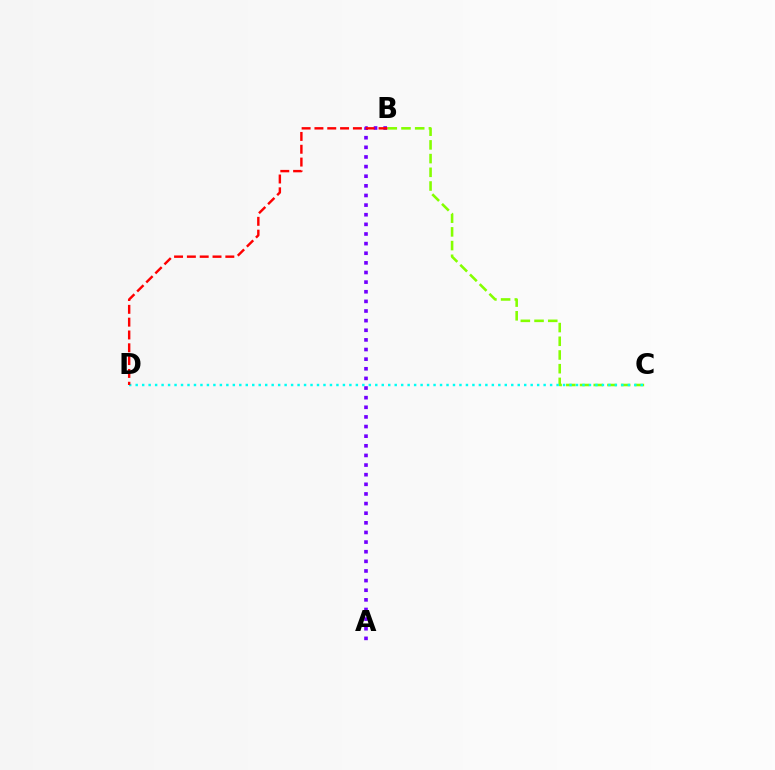{('B', 'C'): [{'color': '#84ff00', 'line_style': 'dashed', 'thickness': 1.86}], ('A', 'B'): [{'color': '#7200ff', 'line_style': 'dotted', 'thickness': 2.62}], ('C', 'D'): [{'color': '#00fff6', 'line_style': 'dotted', 'thickness': 1.76}], ('B', 'D'): [{'color': '#ff0000', 'line_style': 'dashed', 'thickness': 1.74}]}